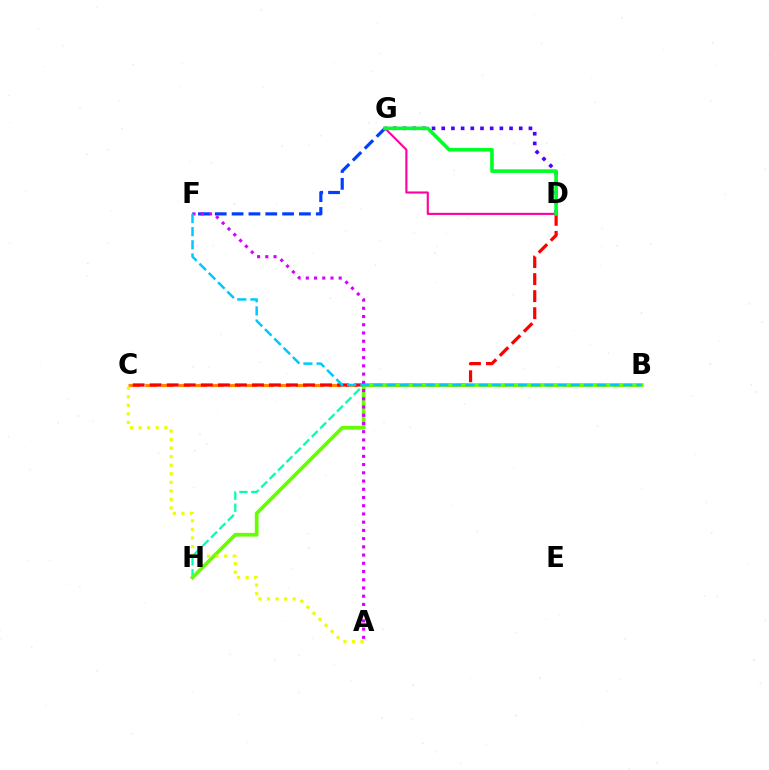{('B', 'C'): [{'color': '#ff8800', 'line_style': 'dashed', 'thickness': 2.27}], ('C', 'D'): [{'color': '#ff0000', 'line_style': 'dashed', 'thickness': 2.31}], ('D', 'G'): [{'color': '#4f00ff', 'line_style': 'dotted', 'thickness': 2.63}, {'color': '#ff00a0', 'line_style': 'solid', 'thickness': 1.52}, {'color': '#00ff27', 'line_style': 'solid', 'thickness': 2.6}], ('F', 'G'): [{'color': '#003fff', 'line_style': 'dashed', 'thickness': 2.29}], ('B', 'H'): [{'color': '#00ffaf', 'line_style': 'dashed', 'thickness': 1.62}, {'color': '#66ff00', 'line_style': 'solid', 'thickness': 2.67}], ('A', 'F'): [{'color': '#d600ff', 'line_style': 'dotted', 'thickness': 2.23}], ('B', 'F'): [{'color': '#00c7ff', 'line_style': 'dashed', 'thickness': 1.79}], ('A', 'C'): [{'color': '#eeff00', 'line_style': 'dotted', 'thickness': 2.32}]}